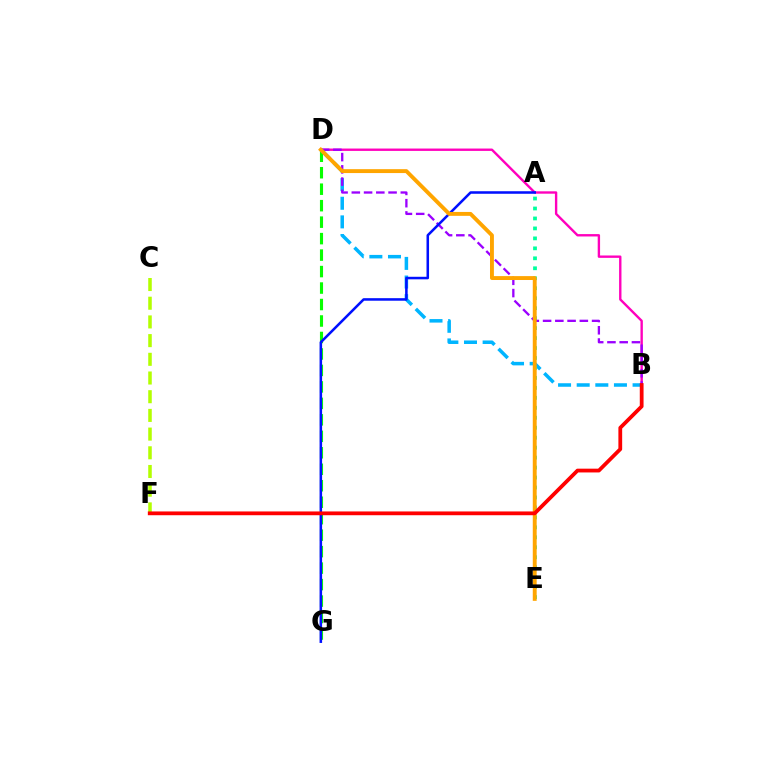{('B', 'D'): [{'color': '#00b5ff', 'line_style': 'dashed', 'thickness': 2.53}, {'color': '#ff00bd', 'line_style': 'solid', 'thickness': 1.71}, {'color': '#9b00ff', 'line_style': 'dashed', 'thickness': 1.66}], ('A', 'E'): [{'color': '#00ff9d', 'line_style': 'dotted', 'thickness': 2.71}], ('D', 'G'): [{'color': '#08ff00', 'line_style': 'dashed', 'thickness': 2.24}], ('A', 'G'): [{'color': '#0010ff', 'line_style': 'solid', 'thickness': 1.83}], ('D', 'E'): [{'color': '#ffa500', 'line_style': 'solid', 'thickness': 2.8}], ('C', 'F'): [{'color': '#b3ff00', 'line_style': 'dashed', 'thickness': 2.54}], ('B', 'F'): [{'color': '#ff0000', 'line_style': 'solid', 'thickness': 2.72}]}